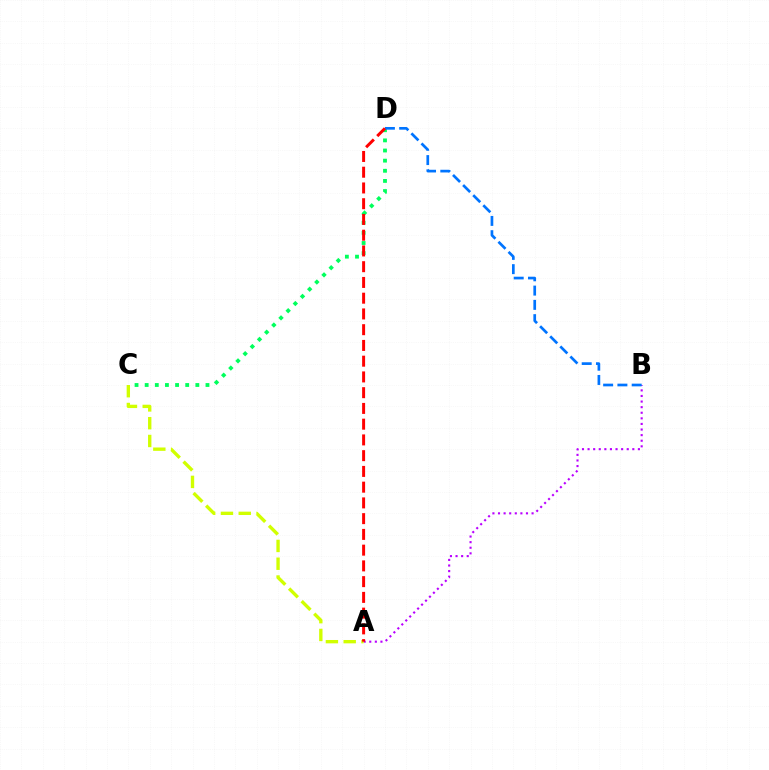{('C', 'D'): [{'color': '#00ff5c', 'line_style': 'dotted', 'thickness': 2.75}], ('A', 'B'): [{'color': '#b900ff', 'line_style': 'dotted', 'thickness': 1.52}], ('B', 'D'): [{'color': '#0074ff', 'line_style': 'dashed', 'thickness': 1.94}], ('A', 'C'): [{'color': '#d1ff00', 'line_style': 'dashed', 'thickness': 2.42}], ('A', 'D'): [{'color': '#ff0000', 'line_style': 'dashed', 'thickness': 2.14}]}